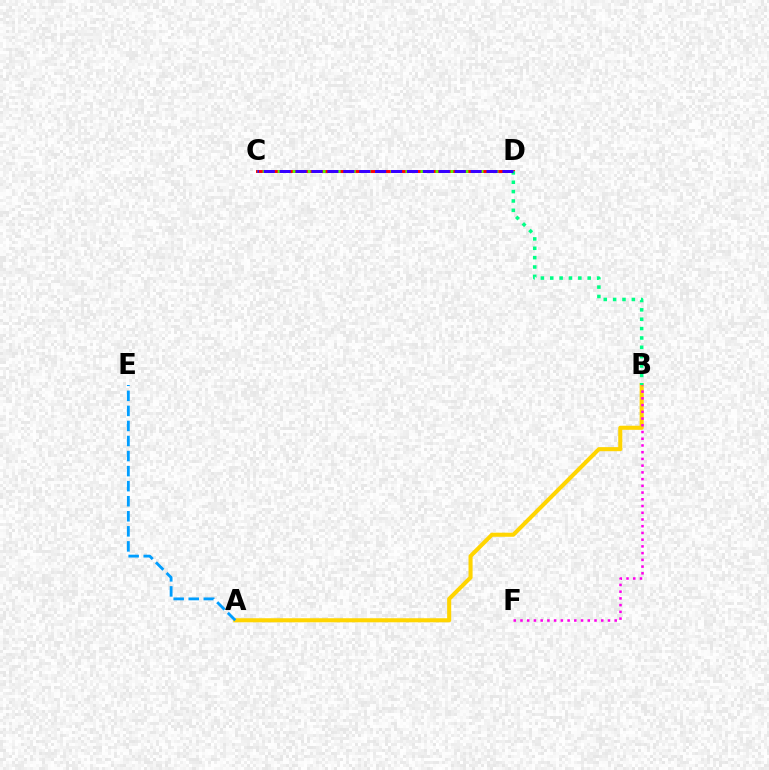{('C', 'D'): [{'color': '#ff0000', 'line_style': 'solid', 'thickness': 2.11}, {'color': '#4fff00', 'line_style': 'dotted', 'thickness': 2.04}, {'color': '#3700ff', 'line_style': 'dashed', 'thickness': 2.16}], ('A', 'B'): [{'color': '#ffd500', 'line_style': 'solid', 'thickness': 2.93}], ('B', 'D'): [{'color': '#00ff86', 'line_style': 'dotted', 'thickness': 2.54}], ('A', 'E'): [{'color': '#009eff', 'line_style': 'dashed', 'thickness': 2.04}], ('B', 'F'): [{'color': '#ff00ed', 'line_style': 'dotted', 'thickness': 1.83}]}